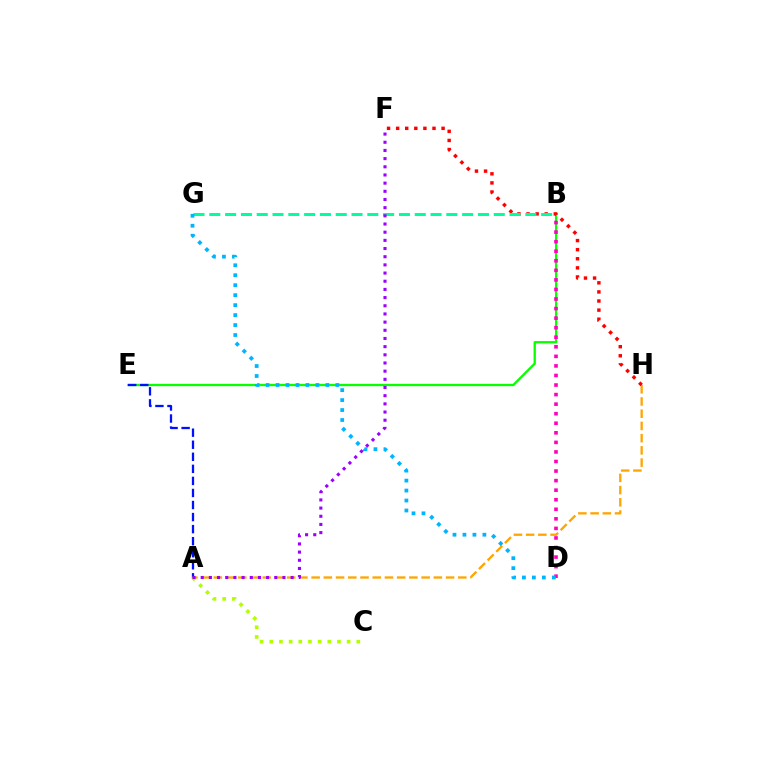{('B', 'E'): [{'color': '#08ff00', 'line_style': 'solid', 'thickness': 1.66}], ('A', 'E'): [{'color': '#0010ff', 'line_style': 'dashed', 'thickness': 1.64}], ('A', 'C'): [{'color': '#b3ff00', 'line_style': 'dotted', 'thickness': 2.63}], ('A', 'H'): [{'color': '#ffa500', 'line_style': 'dashed', 'thickness': 1.66}], ('B', 'D'): [{'color': '#ff00bd', 'line_style': 'dotted', 'thickness': 2.6}], ('F', 'H'): [{'color': '#ff0000', 'line_style': 'dotted', 'thickness': 2.47}], ('B', 'G'): [{'color': '#00ff9d', 'line_style': 'dashed', 'thickness': 2.15}], ('D', 'G'): [{'color': '#00b5ff', 'line_style': 'dotted', 'thickness': 2.71}], ('A', 'F'): [{'color': '#9b00ff', 'line_style': 'dotted', 'thickness': 2.22}]}